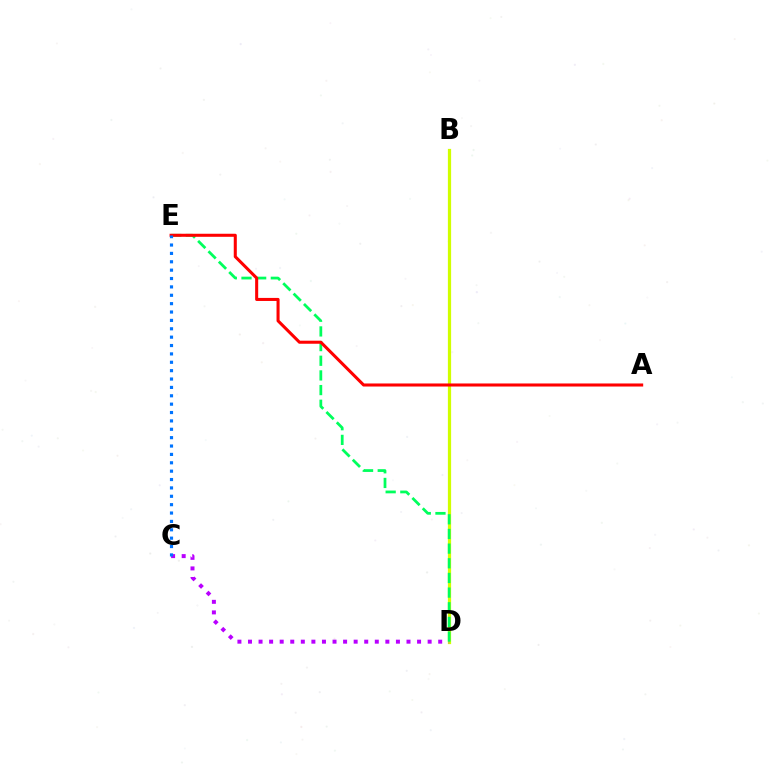{('B', 'D'): [{'color': '#d1ff00', 'line_style': 'solid', 'thickness': 2.33}], ('C', 'D'): [{'color': '#b900ff', 'line_style': 'dotted', 'thickness': 2.87}], ('D', 'E'): [{'color': '#00ff5c', 'line_style': 'dashed', 'thickness': 1.99}], ('A', 'E'): [{'color': '#ff0000', 'line_style': 'solid', 'thickness': 2.2}], ('C', 'E'): [{'color': '#0074ff', 'line_style': 'dotted', 'thickness': 2.28}]}